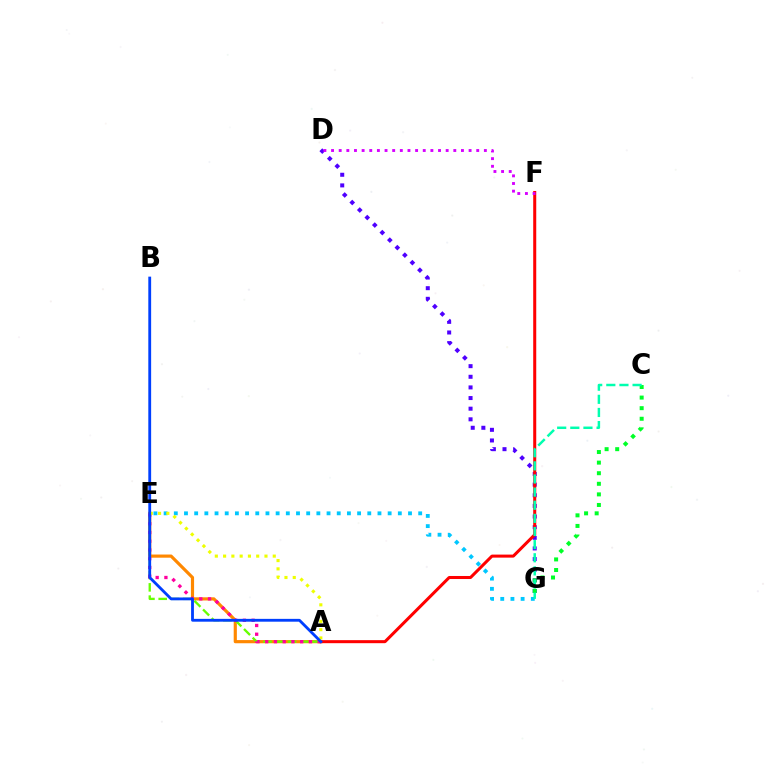{('A', 'E'): [{'color': '#ff8800', 'line_style': 'solid', 'thickness': 2.28}, {'color': '#66ff00', 'line_style': 'dashed', 'thickness': 1.66}, {'color': '#ff00a0', 'line_style': 'dotted', 'thickness': 2.38}, {'color': '#eeff00', 'line_style': 'dotted', 'thickness': 2.25}], ('D', 'G'): [{'color': '#4f00ff', 'line_style': 'dotted', 'thickness': 2.89}], ('A', 'F'): [{'color': '#ff0000', 'line_style': 'solid', 'thickness': 2.18}], ('E', 'G'): [{'color': '#00c7ff', 'line_style': 'dotted', 'thickness': 2.77}], ('C', 'G'): [{'color': '#00ff27', 'line_style': 'dotted', 'thickness': 2.88}, {'color': '#00ffaf', 'line_style': 'dashed', 'thickness': 1.78}], ('D', 'F'): [{'color': '#d600ff', 'line_style': 'dotted', 'thickness': 2.08}], ('A', 'B'): [{'color': '#003fff', 'line_style': 'solid', 'thickness': 2.03}]}